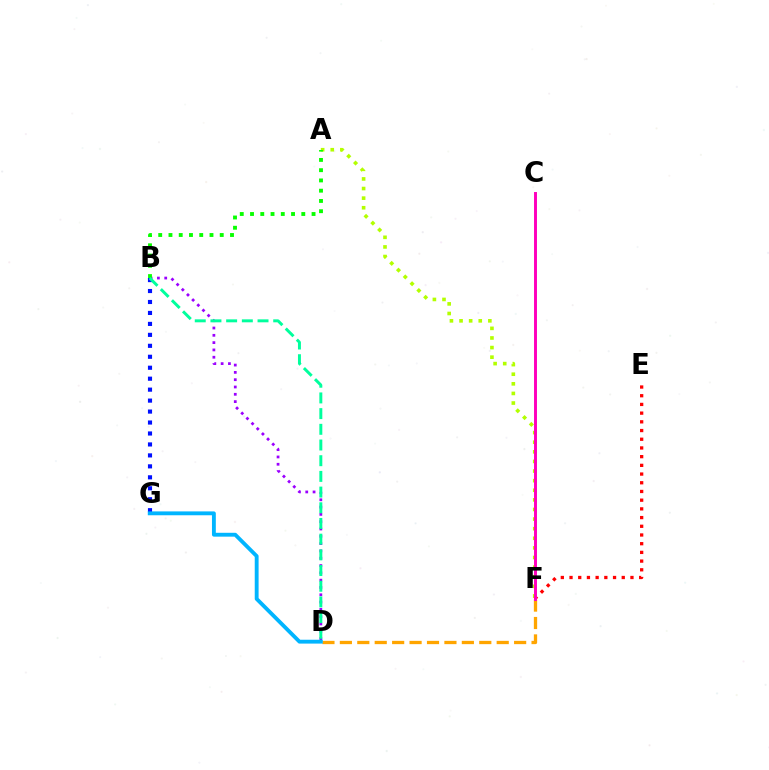{('B', 'G'): [{'color': '#0010ff', 'line_style': 'dotted', 'thickness': 2.98}], ('A', 'F'): [{'color': '#b3ff00', 'line_style': 'dotted', 'thickness': 2.61}], ('E', 'F'): [{'color': '#ff0000', 'line_style': 'dotted', 'thickness': 2.36}], ('D', 'F'): [{'color': '#ffa500', 'line_style': 'dashed', 'thickness': 2.37}], ('C', 'F'): [{'color': '#ff00bd', 'line_style': 'solid', 'thickness': 2.12}], ('B', 'D'): [{'color': '#9b00ff', 'line_style': 'dotted', 'thickness': 1.99}, {'color': '#00ff9d', 'line_style': 'dashed', 'thickness': 2.13}], ('D', 'G'): [{'color': '#00b5ff', 'line_style': 'solid', 'thickness': 2.78}], ('A', 'B'): [{'color': '#08ff00', 'line_style': 'dotted', 'thickness': 2.79}]}